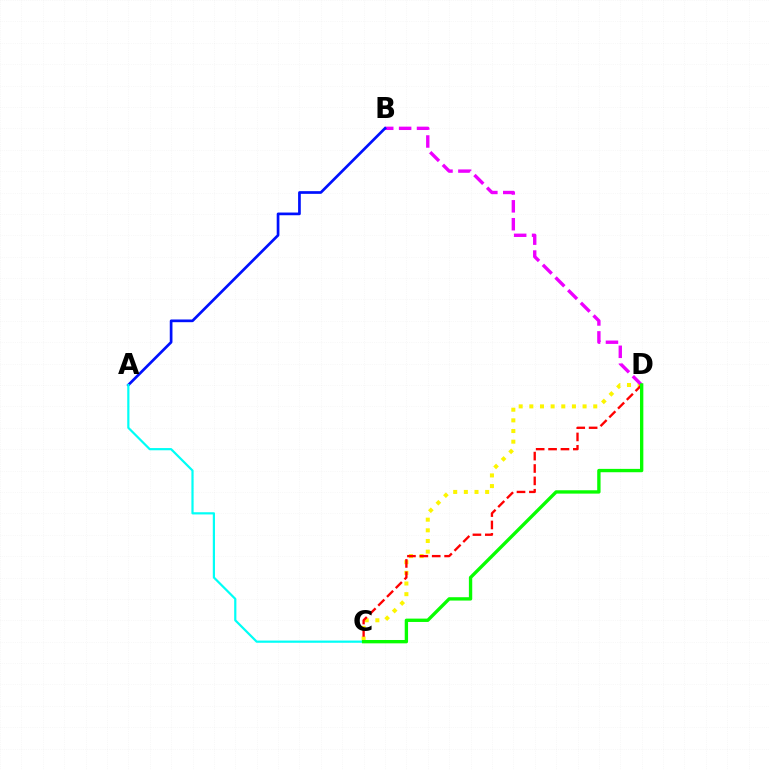{('C', 'D'): [{'color': '#fcf500', 'line_style': 'dotted', 'thickness': 2.89}, {'color': '#ff0000', 'line_style': 'dashed', 'thickness': 1.68}, {'color': '#08ff00', 'line_style': 'solid', 'thickness': 2.41}], ('B', 'D'): [{'color': '#ee00ff', 'line_style': 'dashed', 'thickness': 2.43}], ('A', 'B'): [{'color': '#0010ff', 'line_style': 'solid', 'thickness': 1.94}], ('A', 'C'): [{'color': '#00fff6', 'line_style': 'solid', 'thickness': 1.59}]}